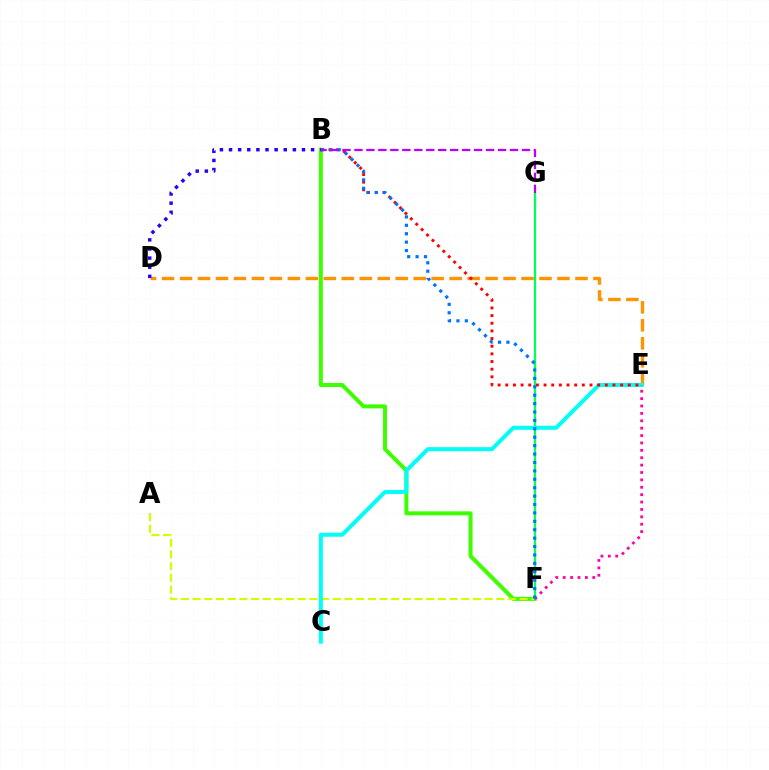{('D', 'E'): [{'color': '#ff9400', 'line_style': 'dashed', 'thickness': 2.44}], ('B', 'F'): [{'color': '#3dff00', 'line_style': 'solid', 'thickness': 2.88}, {'color': '#0074ff', 'line_style': 'dotted', 'thickness': 2.28}], ('A', 'F'): [{'color': '#d1ff00', 'line_style': 'dashed', 'thickness': 1.59}], ('F', 'G'): [{'color': '#00ff5c', 'line_style': 'solid', 'thickness': 1.61}], ('C', 'E'): [{'color': '#00fff6', 'line_style': 'solid', 'thickness': 2.89}], ('B', 'E'): [{'color': '#ff0000', 'line_style': 'dotted', 'thickness': 2.08}], ('E', 'F'): [{'color': '#ff00ac', 'line_style': 'dotted', 'thickness': 2.01}], ('B', 'D'): [{'color': '#2500ff', 'line_style': 'dotted', 'thickness': 2.48}], ('B', 'G'): [{'color': '#b900ff', 'line_style': 'dashed', 'thickness': 1.63}]}